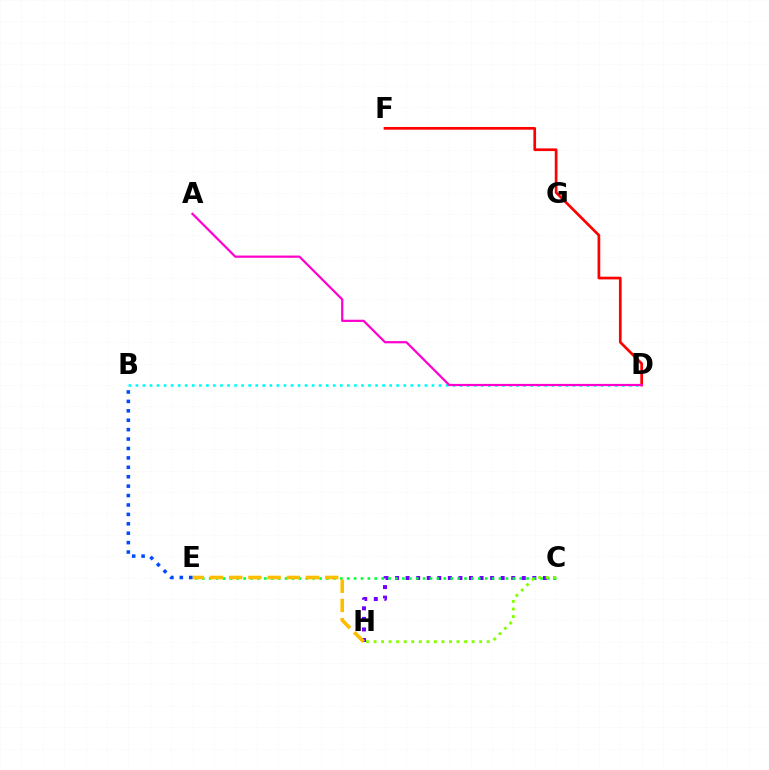{('C', 'H'): [{'color': '#7200ff', 'line_style': 'dotted', 'thickness': 2.87}, {'color': '#84ff00', 'line_style': 'dotted', 'thickness': 2.05}], ('C', 'E'): [{'color': '#00ff39', 'line_style': 'dotted', 'thickness': 1.87}], ('E', 'H'): [{'color': '#ffbd00', 'line_style': 'dashed', 'thickness': 2.61}], ('B', 'D'): [{'color': '#00fff6', 'line_style': 'dotted', 'thickness': 1.92}], ('D', 'F'): [{'color': '#ff0000', 'line_style': 'solid', 'thickness': 1.94}], ('B', 'E'): [{'color': '#004bff', 'line_style': 'dotted', 'thickness': 2.56}], ('A', 'D'): [{'color': '#ff00cf', 'line_style': 'solid', 'thickness': 1.6}]}